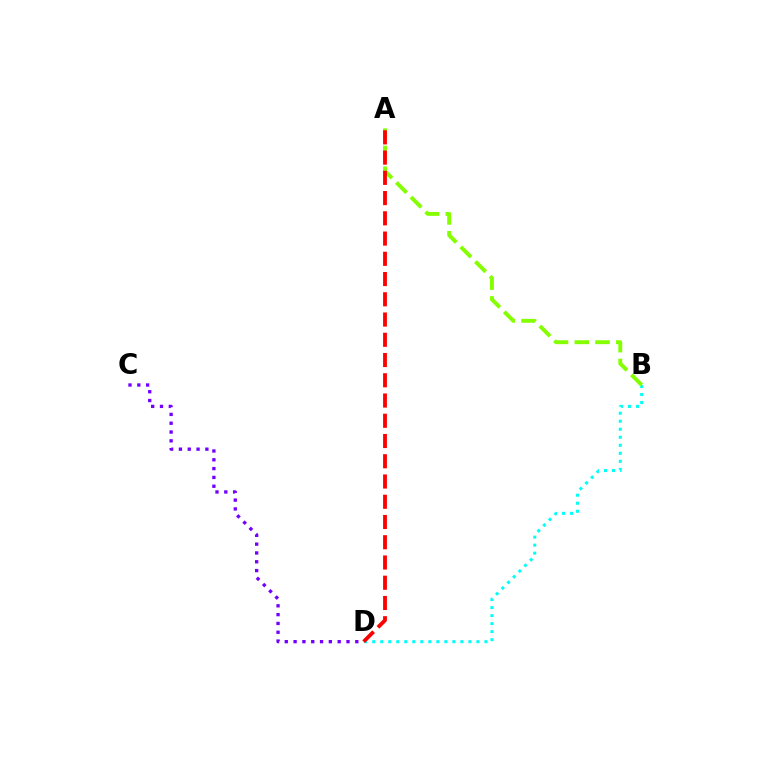{('B', 'D'): [{'color': '#00fff6', 'line_style': 'dotted', 'thickness': 2.18}], ('A', 'B'): [{'color': '#84ff00', 'line_style': 'dashed', 'thickness': 2.82}], ('A', 'D'): [{'color': '#ff0000', 'line_style': 'dashed', 'thickness': 2.75}], ('C', 'D'): [{'color': '#7200ff', 'line_style': 'dotted', 'thickness': 2.4}]}